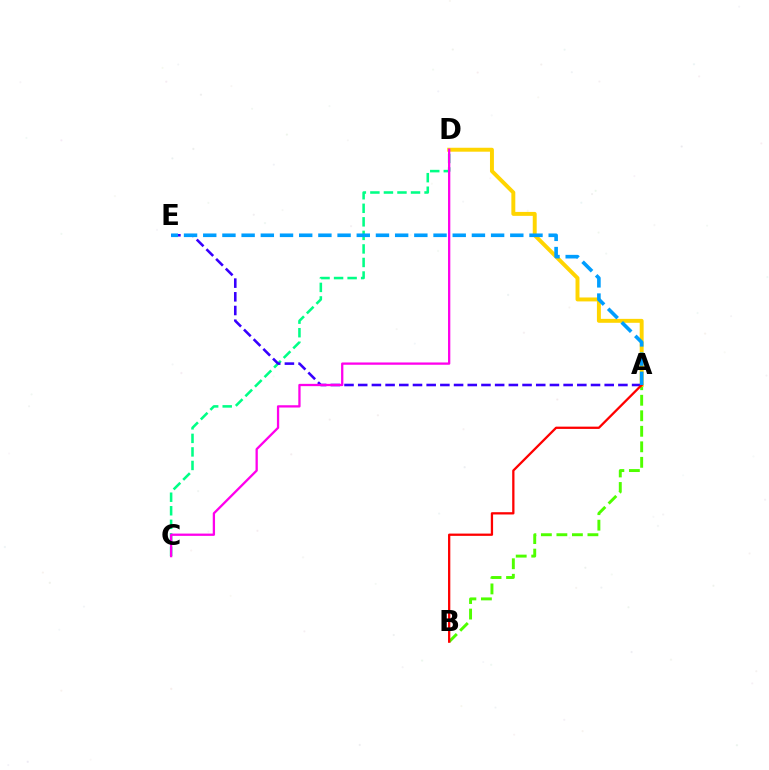{('C', 'D'): [{'color': '#00ff86', 'line_style': 'dashed', 'thickness': 1.84}, {'color': '#ff00ed', 'line_style': 'solid', 'thickness': 1.65}], ('A', 'B'): [{'color': '#4fff00', 'line_style': 'dashed', 'thickness': 2.11}, {'color': '#ff0000', 'line_style': 'solid', 'thickness': 1.64}], ('A', 'D'): [{'color': '#ffd500', 'line_style': 'solid', 'thickness': 2.84}], ('A', 'E'): [{'color': '#3700ff', 'line_style': 'dashed', 'thickness': 1.86}, {'color': '#009eff', 'line_style': 'dashed', 'thickness': 2.61}]}